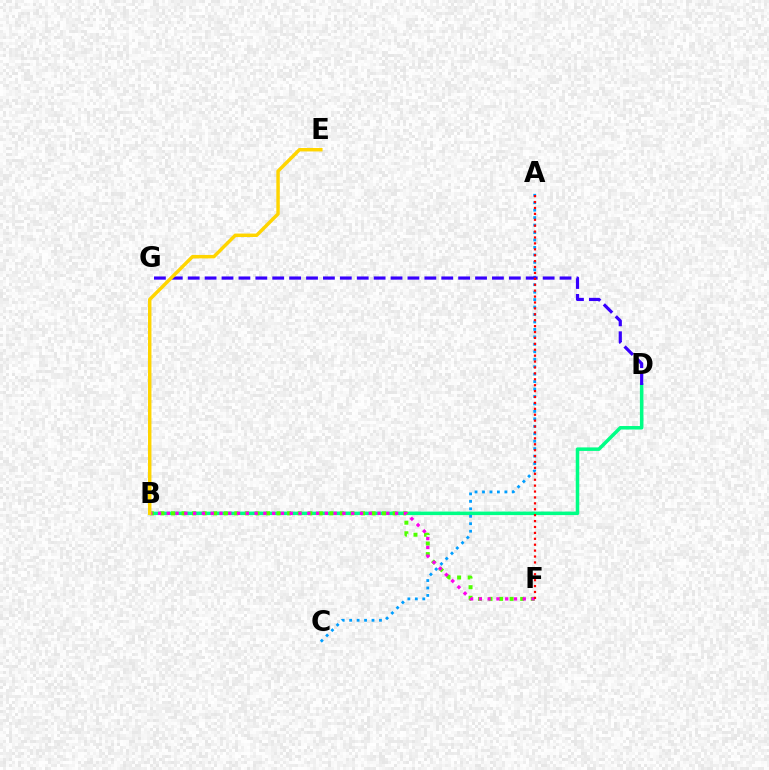{('B', 'D'): [{'color': '#00ff86', 'line_style': 'solid', 'thickness': 2.53}], ('B', 'F'): [{'color': '#4fff00', 'line_style': 'dotted', 'thickness': 2.87}, {'color': '#ff00ed', 'line_style': 'dotted', 'thickness': 2.39}], ('A', 'C'): [{'color': '#009eff', 'line_style': 'dotted', 'thickness': 2.02}], ('D', 'G'): [{'color': '#3700ff', 'line_style': 'dashed', 'thickness': 2.3}], ('B', 'E'): [{'color': '#ffd500', 'line_style': 'solid', 'thickness': 2.48}], ('A', 'F'): [{'color': '#ff0000', 'line_style': 'dotted', 'thickness': 1.61}]}